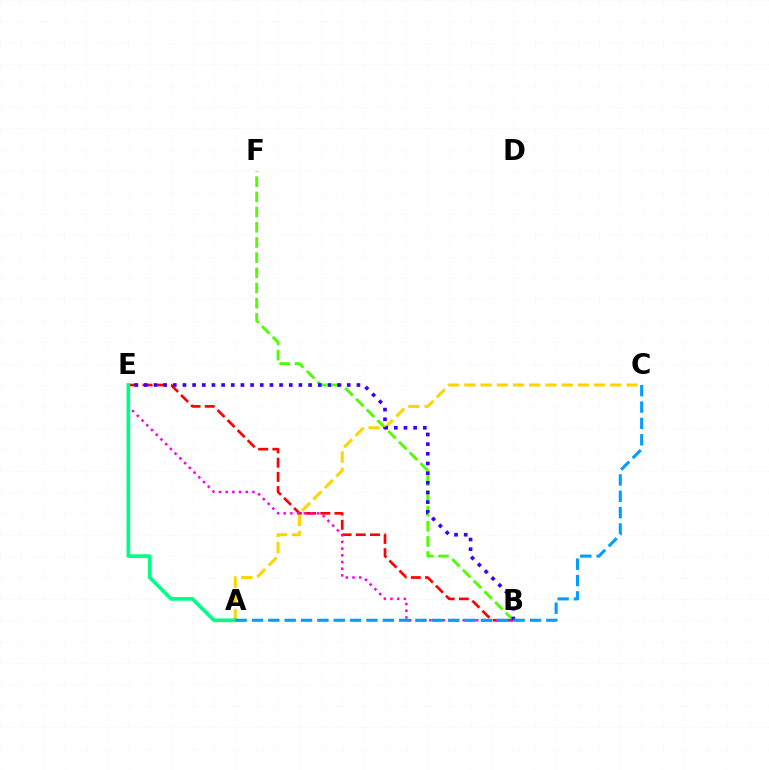{('B', 'F'): [{'color': '#4fff00', 'line_style': 'dashed', 'thickness': 2.06}], ('B', 'E'): [{'color': '#ff0000', 'line_style': 'dashed', 'thickness': 1.93}, {'color': '#ff00ed', 'line_style': 'dotted', 'thickness': 1.82}, {'color': '#3700ff', 'line_style': 'dotted', 'thickness': 2.63}], ('A', 'C'): [{'color': '#ffd500', 'line_style': 'dashed', 'thickness': 2.2}, {'color': '#009eff', 'line_style': 'dashed', 'thickness': 2.22}], ('A', 'E'): [{'color': '#00ff86', 'line_style': 'solid', 'thickness': 2.64}]}